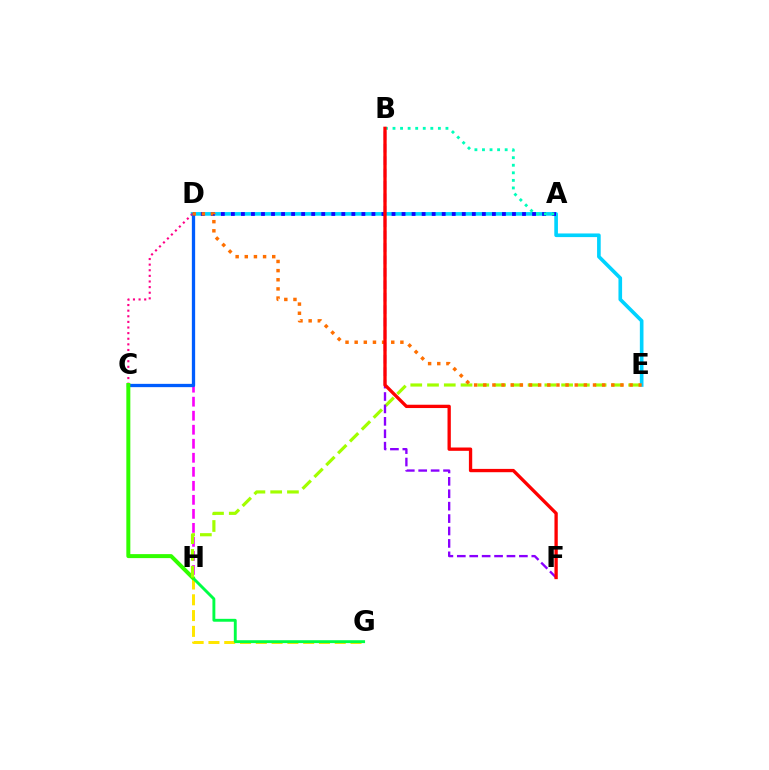{('D', 'H'): [{'color': '#fa00f9', 'line_style': 'dashed', 'thickness': 1.9}], ('D', 'E'): [{'color': '#00d3ff', 'line_style': 'solid', 'thickness': 2.62}, {'color': '#ff7000', 'line_style': 'dotted', 'thickness': 2.48}], ('C', 'D'): [{'color': '#ff0088', 'line_style': 'dotted', 'thickness': 1.53}, {'color': '#005dff', 'line_style': 'solid', 'thickness': 2.37}], ('G', 'H'): [{'color': '#ffe600', 'line_style': 'dashed', 'thickness': 2.14}, {'color': '#00ff45', 'line_style': 'solid', 'thickness': 2.08}], ('A', 'D'): [{'color': '#1900ff', 'line_style': 'dotted', 'thickness': 2.73}], ('C', 'H'): [{'color': '#31ff00', 'line_style': 'solid', 'thickness': 2.87}], ('E', 'H'): [{'color': '#a2ff00', 'line_style': 'dashed', 'thickness': 2.28}], ('A', 'B'): [{'color': '#00ffbb', 'line_style': 'dotted', 'thickness': 2.06}], ('B', 'F'): [{'color': '#8a00ff', 'line_style': 'dashed', 'thickness': 1.69}, {'color': '#ff0000', 'line_style': 'solid', 'thickness': 2.39}]}